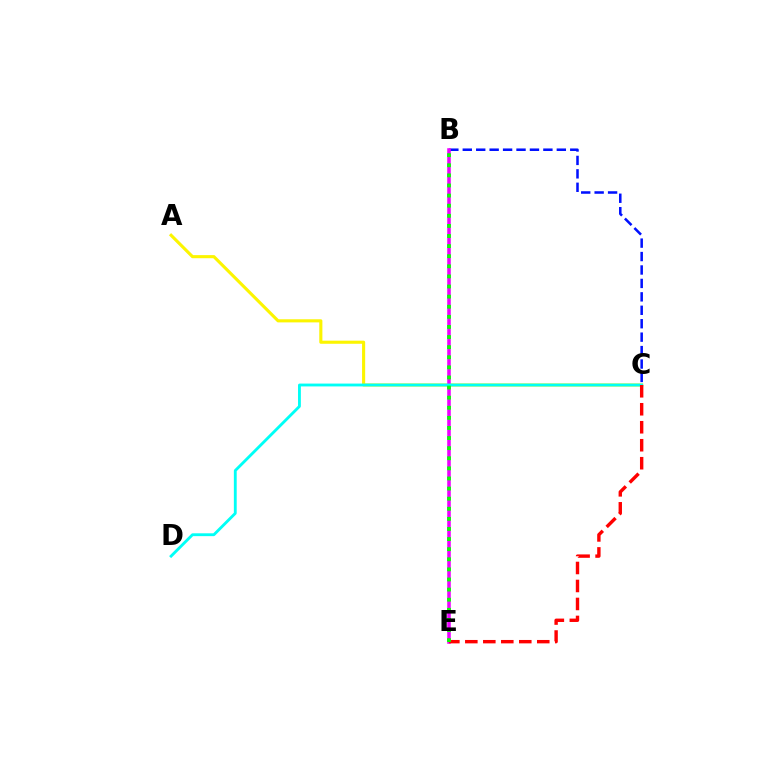{('B', 'C'): [{'color': '#0010ff', 'line_style': 'dashed', 'thickness': 1.82}], ('A', 'C'): [{'color': '#fcf500', 'line_style': 'solid', 'thickness': 2.24}], ('B', 'E'): [{'color': '#ee00ff', 'line_style': 'solid', 'thickness': 2.56}, {'color': '#08ff00', 'line_style': 'dotted', 'thickness': 2.74}], ('C', 'D'): [{'color': '#00fff6', 'line_style': 'solid', 'thickness': 2.05}], ('C', 'E'): [{'color': '#ff0000', 'line_style': 'dashed', 'thickness': 2.44}]}